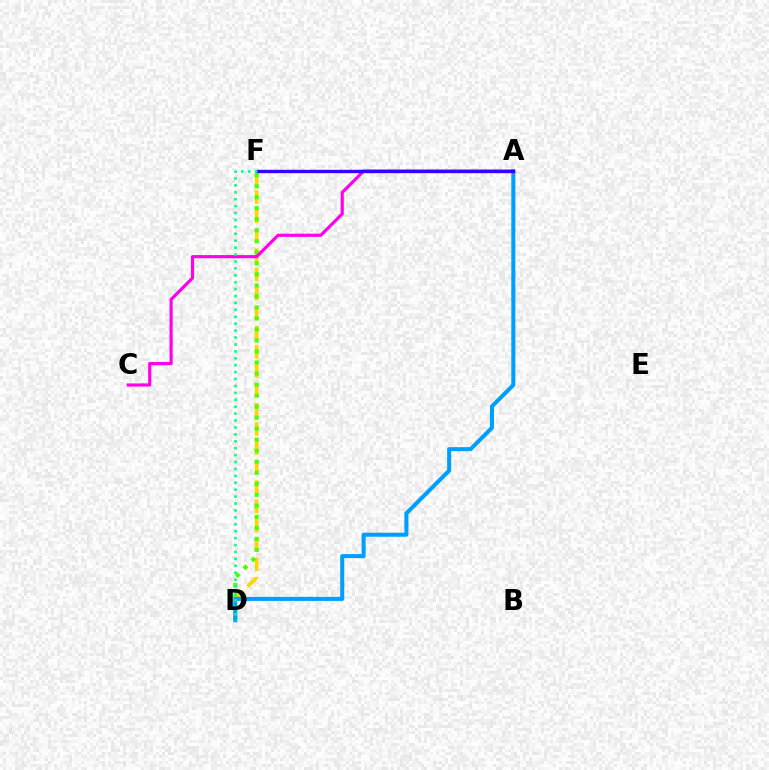{('D', 'F'): [{'color': '#ffd500', 'line_style': 'dashed', 'thickness': 2.63}, {'color': '#4fff00', 'line_style': 'dotted', 'thickness': 2.99}, {'color': '#00ff86', 'line_style': 'dotted', 'thickness': 1.88}], ('A', 'C'): [{'color': '#ff00ed', 'line_style': 'solid', 'thickness': 2.28}], ('A', 'F'): [{'color': '#ff0000', 'line_style': 'dashed', 'thickness': 1.56}, {'color': '#3700ff', 'line_style': 'solid', 'thickness': 2.39}], ('A', 'D'): [{'color': '#009eff', 'line_style': 'solid', 'thickness': 2.91}]}